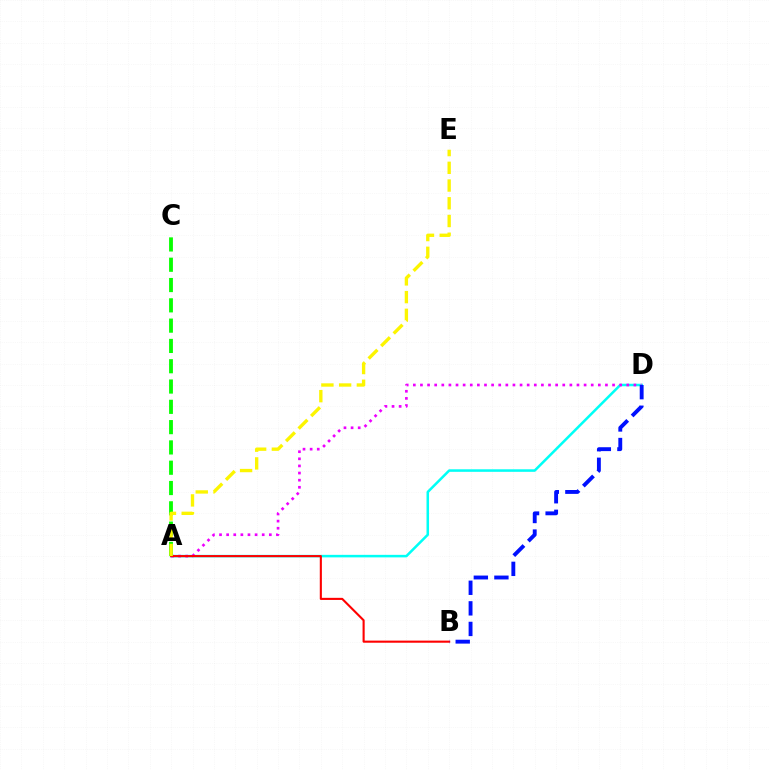{('A', 'D'): [{'color': '#00fff6', 'line_style': 'solid', 'thickness': 1.82}, {'color': '#ee00ff', 'line_style': 'dotted', 'thickness': 1.93}], ('A', 'B'): [{'color': '#ff0000', 'line_style': 'solid', 'thickness': 1.51}], ('B', 'D'): [{'color': '#0010ff', 'line_style': 'dashed', 'thickness': 2.79}], ('A', 'C'): [{'color': '#08ff00', 'line_style': 'dashed', 'thickness': 2.76}], ('A', 'E'): [{'color': '#fcf500', 'line_style': 'dashed', 'thickness': 2.41}]}